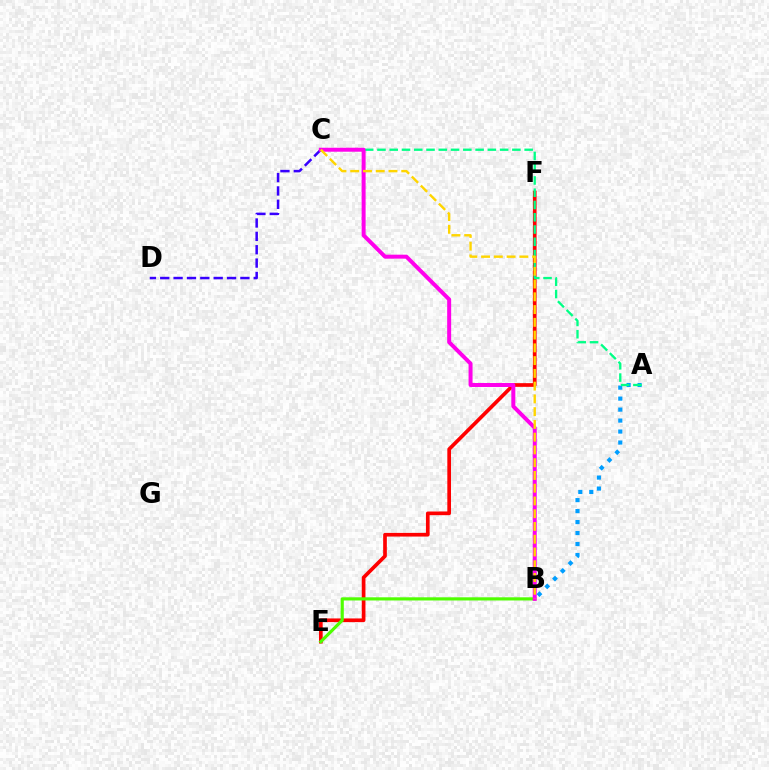{('E', 'F'): [{'color': '#ff0000', 'line_style': 'solid', 'thickness': 2.65}], ('A', 'B'): [{'color': '#009eff', 'line_style': 'dotted', 'thickness': 2.98}], ('A', 'C'): [{'color': '#00ff86', 'line_style': 'dashed', 'thickness': 1.67}], ('B', 'E'): [{'color': '#4fff00', 'line_style': 'solid', 'thickness': 2.28}], ('C', 'D'): [{'color': '#3700ff', 'line_style': 'dashed', 'thickness': 1.82}], ('B', 'C'): [{'color': '#ff00ed', 'line_style': 'solid', 'thickness': 2.87}, {'color': '#ffd500', 'line_style': 'dashed', 'thickness': 1.73}]}